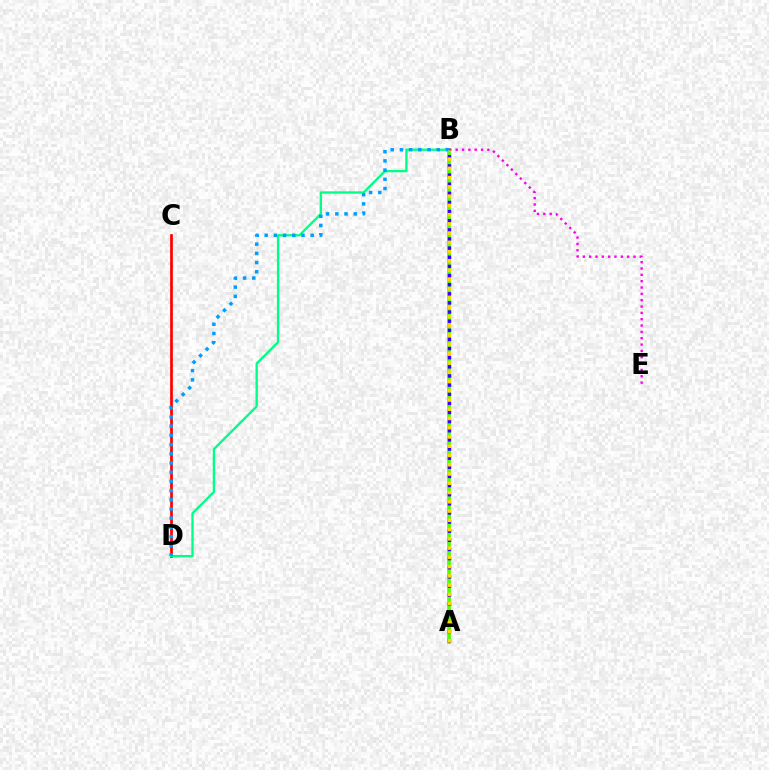{('C', 'D'): [{'color': '#ff0000', 'line_style': 'solid', 'thickness': 1.95}], ('A', 'B'): [{'color': '#4fff00', 'line_style': 'solid', 'thickness': 2.66}, {'color': '#3700ff', 'line_style': 'dotted', 'thickness': 2.48}, {'color': '#ffd500', 'line_style': 'dotted', 'thickness': 2.52}], ('B', 'D'): [{'color': '#00ff86', 'line_style': 'solid', 'thickness': 1.69}, {'color': '#009eff', 'line_style': 'dotted', 'thickness': 2.5}], ('B', 'E'): [{'color': '#ff00ed', 'line_style': 'dotted', 'thickness': 1.72}]}